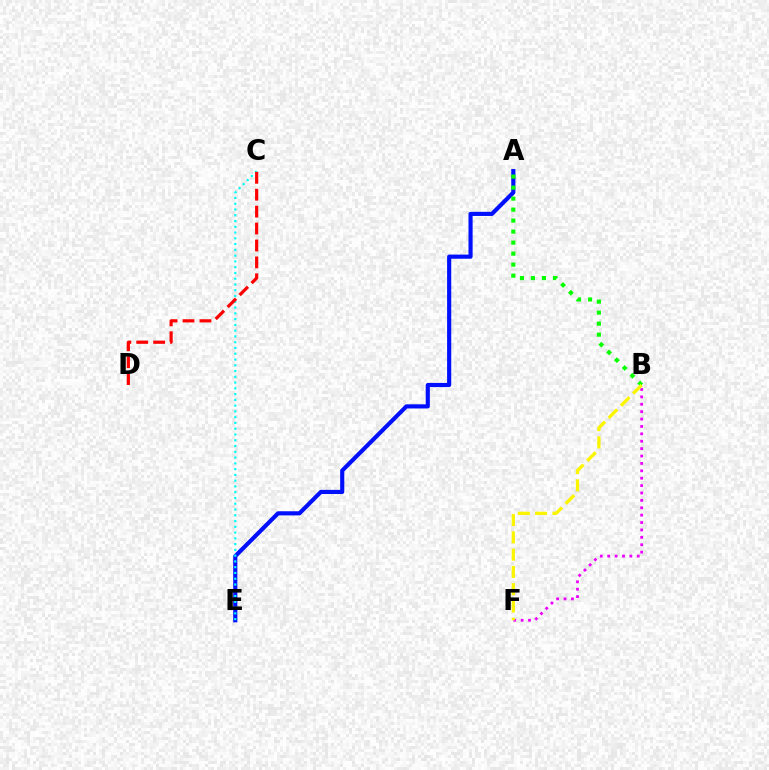{('A', 'E'): [{'color': '#0010ff', 'line_style': 'solid', 'thickness': 2.98}], ('C', 'E'): [{'color': '#00fff6', 'line_style': 'dotted', 'thickness': 1.57}], ('A', 'B'): [{'color': '#08ff00', 'line_style': 'dotted', 'thickness': 2.99}], ('C', 'D'): [{'color': '#ff0000', 'line_style': 'dashed', 'thickness': 2.3}], ('B', 'F'): [{'color': '#ee00ff', 'line_style': 'dotted', 'thickness': 2.01}, {'color': '#fcf500', 'line_style': 'dashed', 'thickness': 2.35}]}